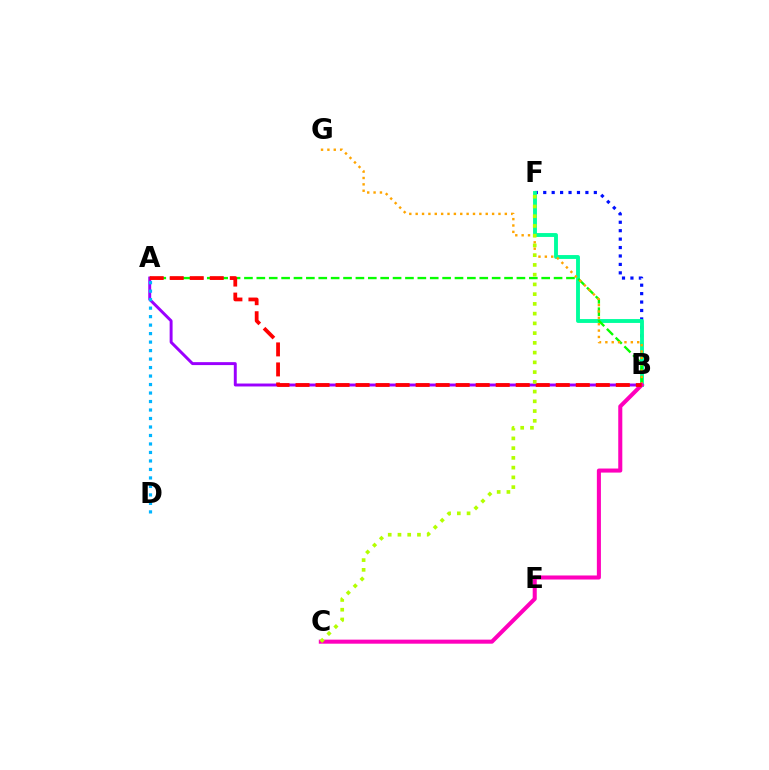{('B', 'F'): [{'color': '#0010ff', 'line_style': 'dotted', 'thickness': 2.29}, {'color': '#00ff9d', 'line_style': 'solid', 'thickness': 2.79}], ('A', 'B'): [{'color': '#08ff00', 'line_style': 'dashed', 'thickness': 1.68}, {'color': '#9b00ff', 'line_style': 'solid', 'thickness': 2.12}, {'color': '#ff0000', 'line_style': 'dashed', 'thickness': 2.72}], ('B', 'G'): [{'color': '#ffa500', 'line_style': 'dotted', 'thickness': 1.73}], ('B', 'C'): [{'color': '#ff00bd', 'line_style': 'solid', 'thickness': 2.92}], ('C', 'F'): [{'color': '#b3ff00', 'line_style': 'dotted', 'thickness': 2.65}], ('A', 'D'): [{'color': '#00b5ff', 'line_style': 'dotted', 'thickness': 2.31}]}